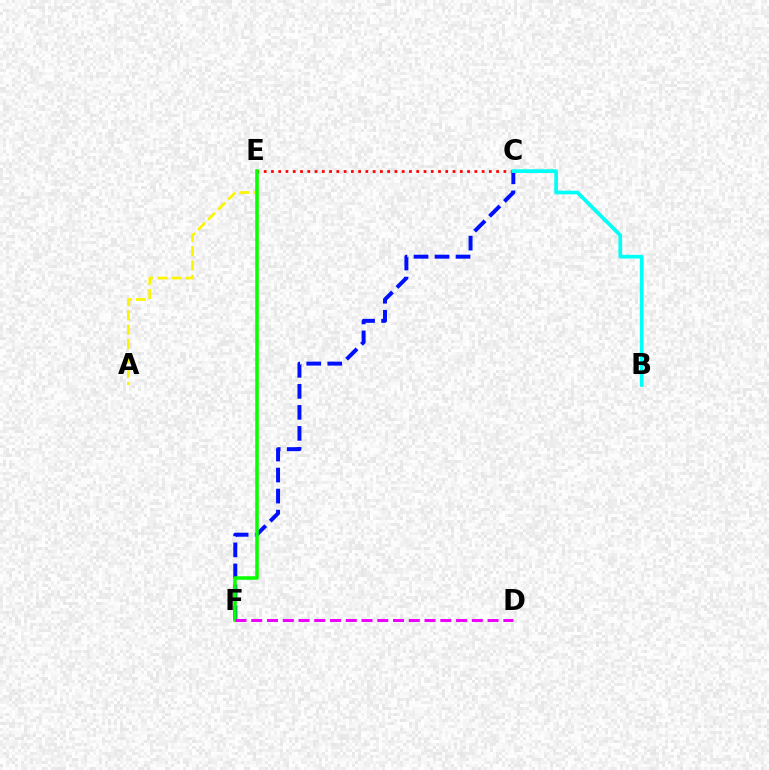{('A', 'E'): [{'color': '#fcf500', 'line_style': 'dashed', 'thickness': 1.94}], ('C', 'F'): [{'color': '#0010ff', 'line_style': 'dashed', 'thickness': 2.86}], ('C', 'E'): [{'color': '#ff0000', 'line_style': 'dotted', 'thickness': 1.97}], ('E', 'F'): [{'color': '#08ff00', 'line_style': 'solid', 'thickness': 2.53}], ('D', 'F'): [{'color': '#ee00ff', 'line_style': 'dashed', 'thickness': 2.14}], ('B', 'C'): [{'color': '#00fff6', 'line_style': 'solid', 'thickness': 2.66}]}